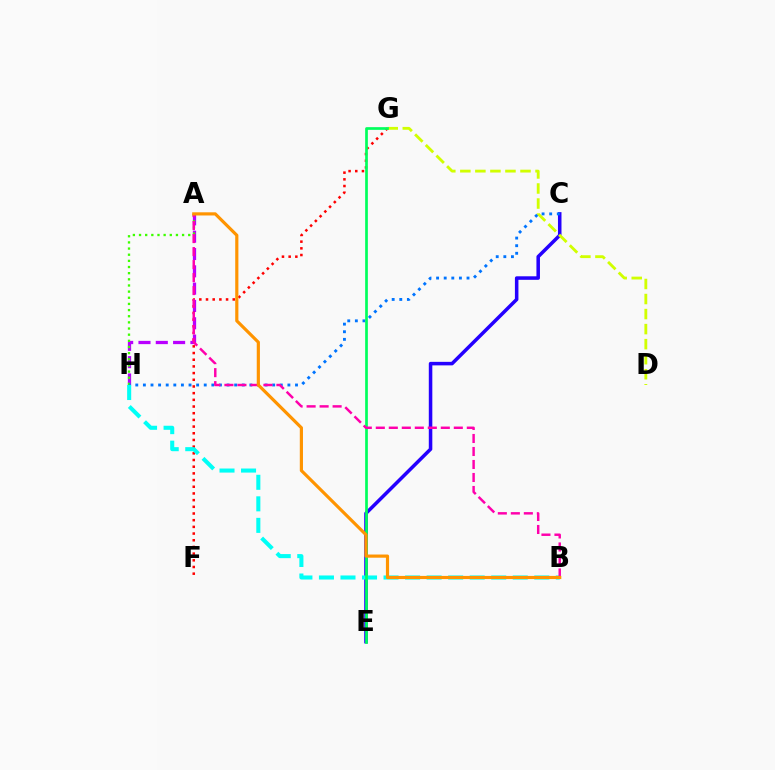{('A', 'H'): [{'color': '#b900ff', 'line_style': 'dashed', 'thickness': 2.35}, {'color': '#3dff00', 'line_style': 'dotted', 'thickness': 1.67}], ('F', 'G'): [{'color': '#ff0000', 'line_style': 'dotted', 'thickness': 1.82}], ('C', 'E'): [{'color': '#2500ff', 'line_style': 'solid', 'thickness': 2.54}], ('D', 'G'): [{'color': '#d1ff00', 'line_style': 'dashed', 'thickness': 2.04}], ('C', 'H'): [{'color': '#0074ff', 'line_style': 'dotted', 'thickness': 2.07}], ('B', 'H'): [{'color': '#00fff6', 'line_style': 'dashed', 'thickness': 2.93}], ('E', 'G'): [{'color': '#00ff5c', 'line_style': 'solid', 'thickness': 1.95}], ('A', 'B'): [{'color': '#ff00ac', 'line_style': 'dashed', 'thickness': 1.77}, {'color': '#ff9400', 'line_style': 'solid', 'thickness': 2.29}]}